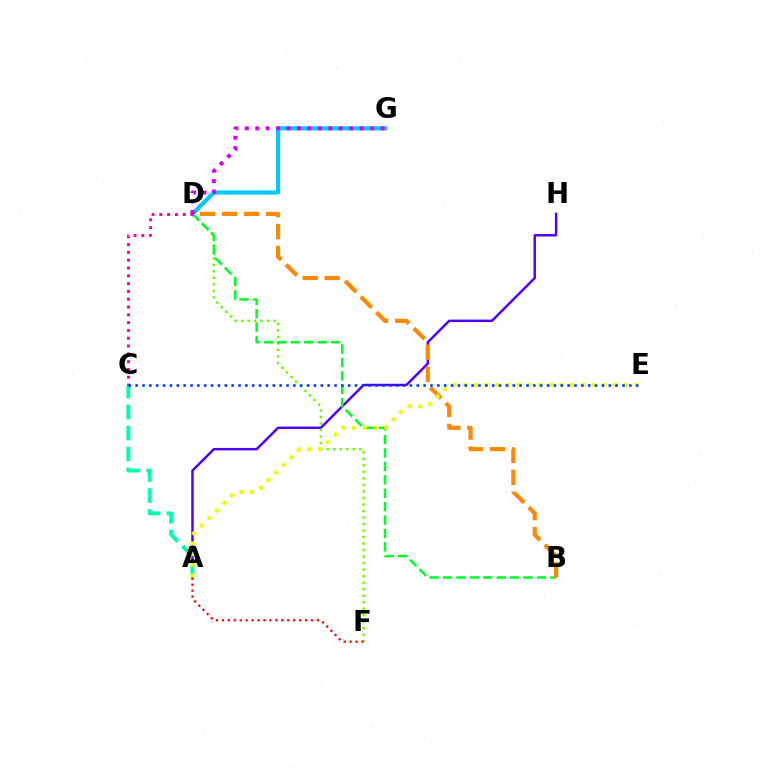{('A', 'H'): [{'color': '#4f00ff', 'line_style': 'solid', 'thickness': 1.78}], ('D', 'F'): [{'color': '#66ff00', 'line_style': 'dotted', 'thickness': 1.77}], ('B', 'D'): [{'color': '#00ff27', 'line_style': 'dashed', 'thickness': 1.82}, {'color': '#ff8800', 'line_style': 'dashed', 'thickness': 2.99}], ('A', 'C'): [{'color': '#00ffaf', 'line_style': 'dashed', 'thickness': 2.85}], ('D', 'G'): [{'color': '#00c7ff', 'line_style': 'solid', 'thickness': 2.97}, {'color': '#d600ff', 'line_style': 'dotted', 'thickness': 2.84}], ('A', 'F'): [{'color': '#ff0000', 'line_style': 'dotted', 'thickness': 1.61}], ('C', 'D'): [{'color': '#ff00a0', 'line_style': 'dotted', 'thickness': 2.12}], ('A', 'E'): [{'color': '#eeff00', 'line_style': 'dotted', 'thickness': 2.91}], ('C', 'E'): [{'color': '#003fff', 'line_style': 'dotted', 'thickness': 1.86}]}